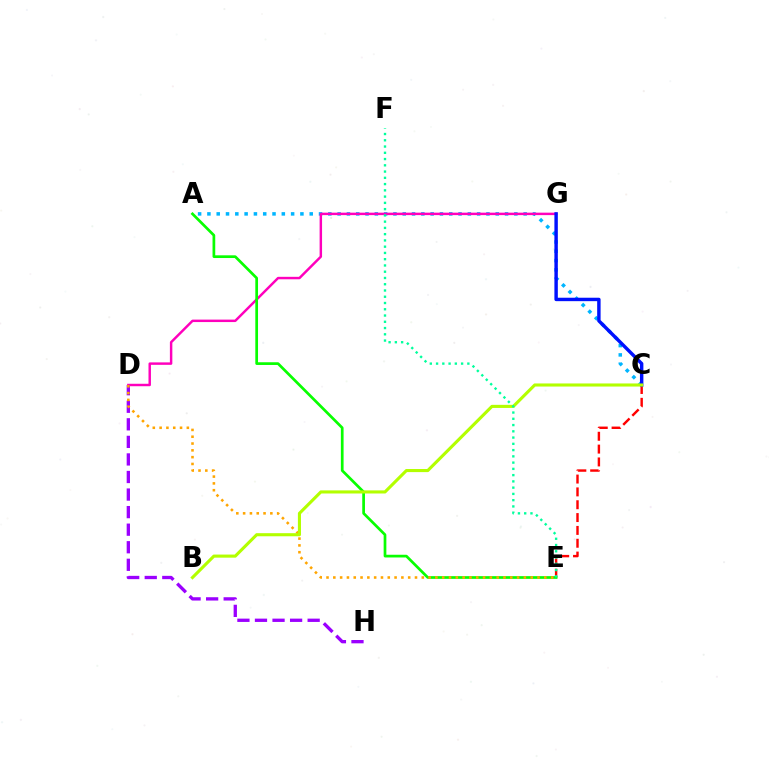{('C', 'E'): [{'color': '#ff0000', 'line_style': 'dashed', 'thickness': 1.74}], ('A', 'C'): [{'color': '#00b5ff', 'line_style': 'dotted', 'thickness': 2.53}], ('D', 'G'): [{'color': '#ff00bd', 'line_style': 'solid', 'thickness': 1.77}], ('D', 'H'): [{'color': '#9b00ff', 'line_style': 'dashed', 'thickness': 2.39}], ('A', 'E'): [{'color': '#08ff00', 'line_style': 'solid', 'thickness': 1.95}], ('D', 'E'): [{'color': '#ffa500', 'line_style': 'dotted', 'thickness': 1.85}], ('C', 'G'): [{'color': '#0010ff', 'line_style': 'solid', 'thickness': 2.47}], ('B', 'C'): [{'color': '#b3ff00', 'line_style': 'solid', 'thickness': 2.23}], ('E', 'F'): [{'color': '#00ff9d', 'line_style': 'dotted', 'thickness': 1.7}]}